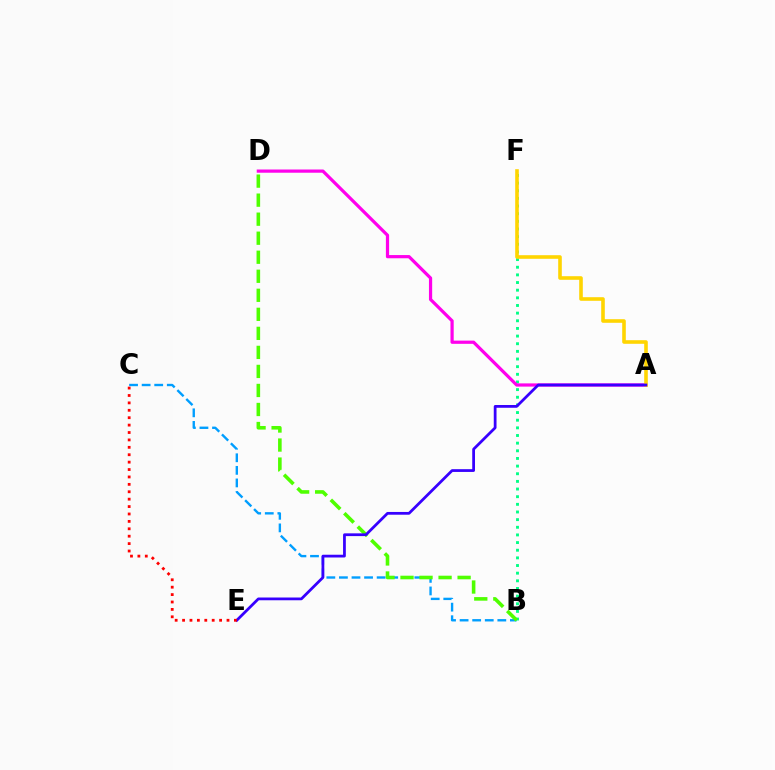{('B', 'C'): [{'color': '#009eff', 'line_style': 'dashed', 'thickness': 1.71}], ('B', 'F'): [{'color': '#00ff86', 'line_style': 'dotted', 'thickness': 2.08}], ('B', 'D'): [{'color': '#4fff00', 'line_style': 'dashed', 'thickness': 2.59}], ('A', 'D'): [{'color': '#ff00ed', 'line_style': 'solid', 'thickness': 2.32}], ('A', 'F'): [{'color': '#ffd500', 'line_style': 'solid', 'thickness': 2.59}], ('A', 'E'): [{'color': '#3700ff', 'line_style': 'solid', 'thickness': 1.99}], ('C', 'E'): [{'color': '#ff0000', 'line_style': 'dotted', 'thickness': 2.01}]}